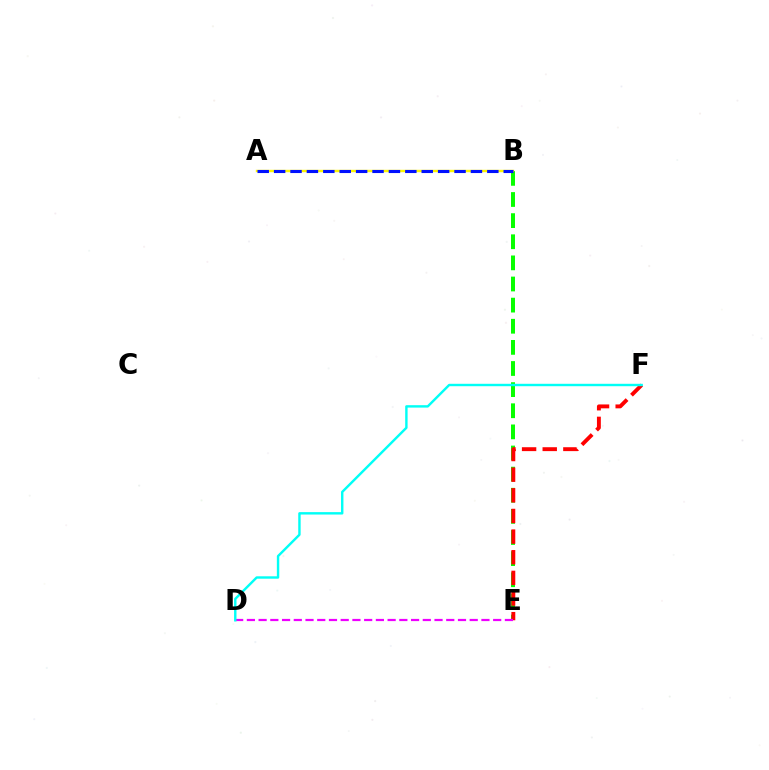{('B', 'E'): [{'color': '#08ff00', 'line_style': 'dashed', 'thickness': 2.87}], ('A', 'B'): [{'color': '#fcf500', 'line_style': 'solid', 'thickness': 1.74}, {'color': '#0010ff', 'line_style': 'dashed', 'thickness': 2.23}], ('E', 'F'): [{'color': '#ff0000', 'line_style': 'dashed', 'thickness': 2.8}], ('D', 'E'): [{'color': '#ee00ff', 'line_style': 'dashed', 'thickness': 1.59}], ('D', 'F'): [{'color': '#00fff6', 'line_style': 'solid', 'thickness': 1.74}]}